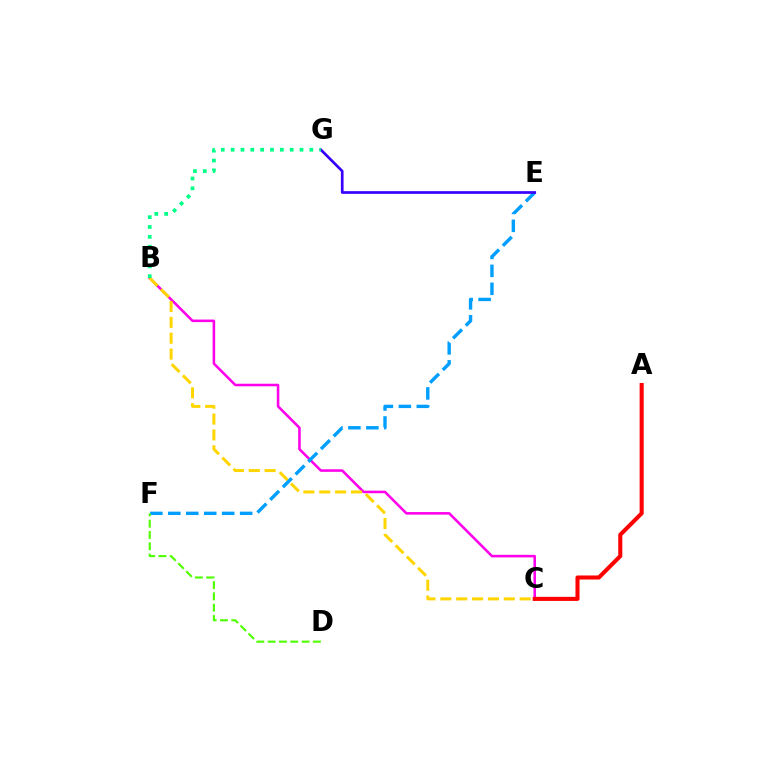{('B', 'C'): [{'color': '#ff00ed', 'line_style': 'solid', 'thickness': 1.84}, {'color': '#ffd500', 'line_style': 'dashed', 'thickness': 2.16}], ('E', 'F'): [{'color': '#009eff', 'line_style': 'dashed', 'thickness': 2.44}], ('A', 'C'): [{'color': '#ff0000', 'line_style': 'solid', 'thickness': 2.93}], ('D', 'F'): [{'color': '#4fff00', 'line_style': 'dashed', 'thickness': 1.54}], ('E', 'G'): [{'color': '#3700ff', 'line_style': 'solid', 'thickness': 1.93}], ('B', 'G'): [{'color': '#00ff86', 'line_style': 'dotted', 'thickness': 2.67}]}